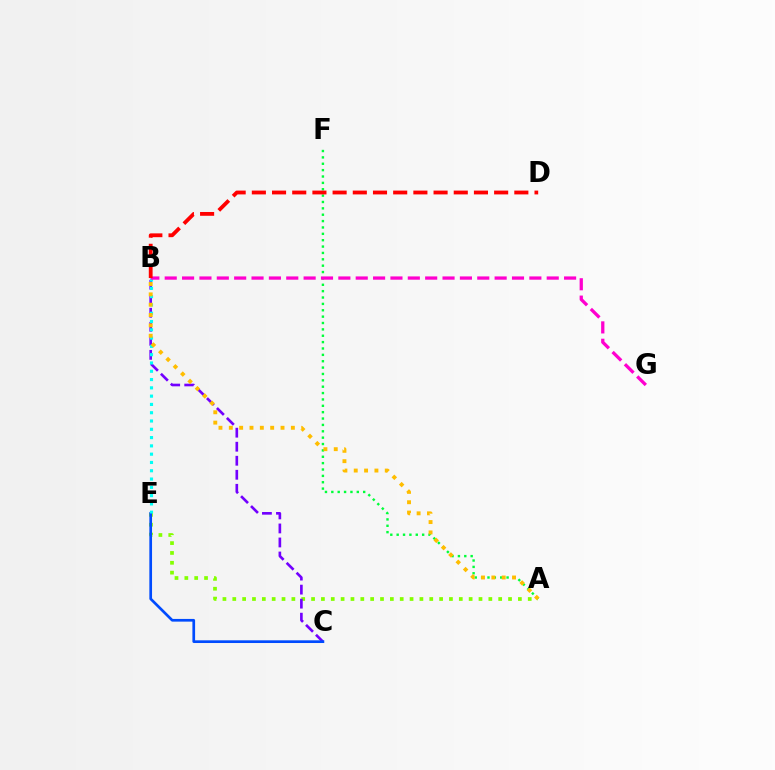{('A', 'E'): [{'color': '#84ff00', 'line_style': 'dotted', 'thickness': 2.68}], ('B', 'C'): [{'color': '#7200ff', 'line_style': 'dashed', 'thickness': 1.91}], ('A', 'F'): [{'color': '#00ff39', 'line_style': 'dotted', 'thickness': 1.73}], ('C', 'E'): [{'color': '#004bff', 'line_style': 'solid', 'thickness': 1.94}], ('B', 'E'): [{'color': '#00fff6', 'line_style': 'dotted', 'thickness': 2.25}], ('B', 'G'): [{'color': '#ff00cf', 'line_style': 'dashed', 'thickness': 2.36}], ('B', 'D'): [{'color': '#ff0000', 'line_style': 'dashed', 'thickness': 2.74}], ('A', 'B'): [{'color': '#ffbd00', 'line_style': 'dotted', 'thickness': 2.81}]}